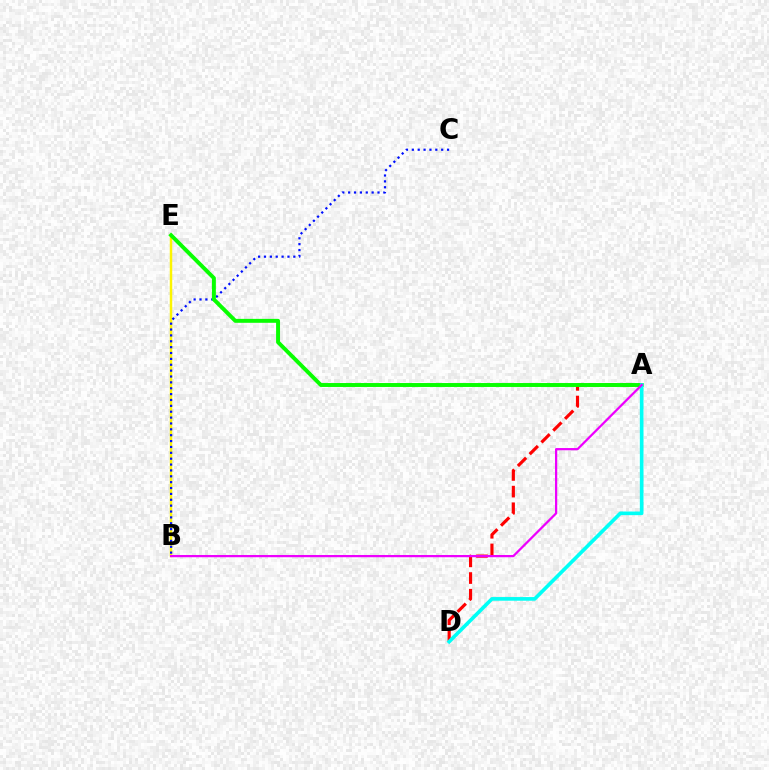{('A', 'D'): [{'color': '#ff0000', 'line_style': 'dashed', 'thickness': 2.26}, {'color': '#00fff6', 'line_style': 'solid', 'thickness': 2.63}], ('B', 'E'): [{'color': '#fcf500', 'line_style': 'solid', 'thickness': 1.78}], ('B', 'C'): [{'color': '#0010ff', 'line_style': 'dotted', 'thickness': 1.6}], ('A', 'E'): [{'color': '#08ff00', 'line_style': 'solid', 'thickness': 2.83}], ('A', 'B'): [{'color': '#ee00ff', 'line_style': 'solid', 'thickness': 1.61}]}